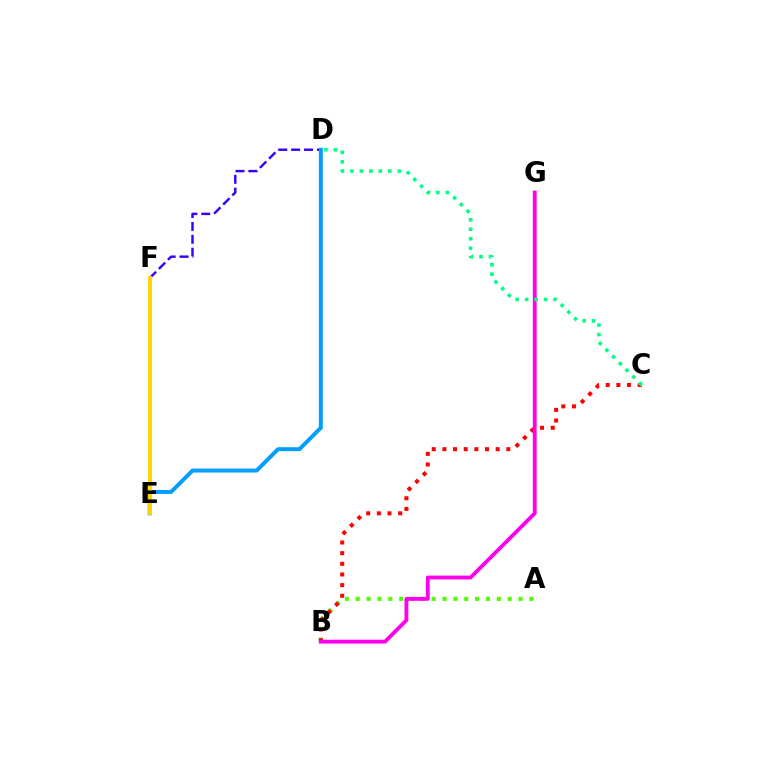{('D', 'F'): [{'color': '#3700ff', 'line_style': 'dashed', 'thickness': 1.75}], ('A', 'B'): [{'color': '#4fff00', 'line_style': 'dotted', 'thickness': 2.95}], ('B', 'C'): [{'color': '#ff0000', 'line_style': 'dotted', 'thickness': 2.89}], ('B', 'G'): [{'color': '#ff00ed', 'line_style': 'solid', 'thickness': 2.76}], ('D', 'E'): [{'color': '#009eff', 'line_style': 'solid', 'thickness': 2.85}], ('C', 'D'): [{'color': '#00ff86', 'line_style': 'dotted', 'thickness': 2.58}], ('E', 'F'): [{'color': '#ffd500', 'line_style': 'solid', 'thickness': 2.78}]}